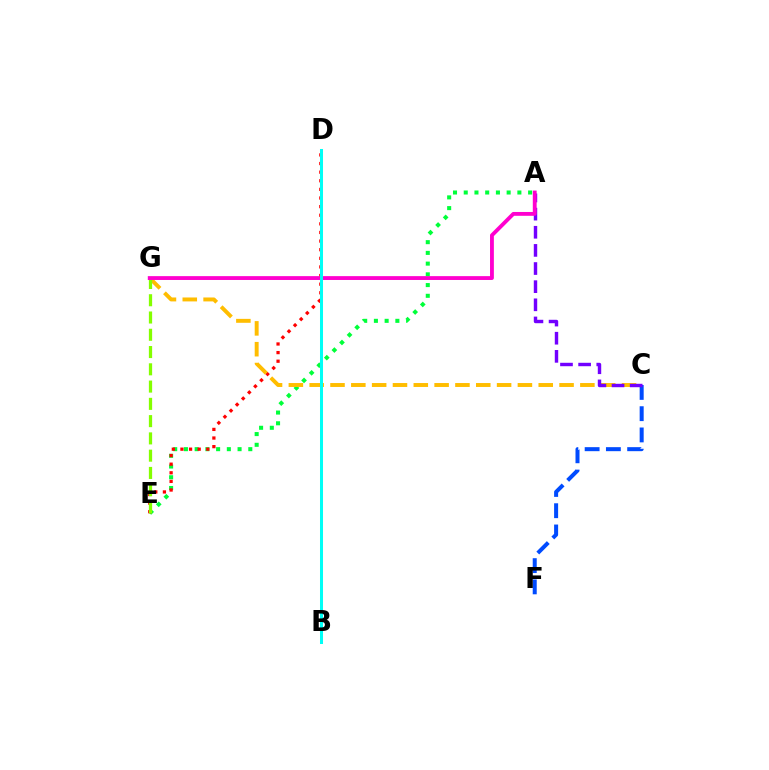{('A', 'E'): [{'color': '#00ff39', 'line_style': 'dotted', 'thickness': 2.91}], ('D', 'E'): [{'color': '#ff0000', 'line_style': 'dotted', 'thickness': 2.34}], ('C', 'F'): [{'color': '#004bff', 'line_style': 'dashed', 'thickness': 2.89}], ('C', 'G'): [{'color': '#ffbd00', 'line_style': 'dashed', 'thickness': 2.83}], ('A', 'C'): [{'color': '#7200ff', 'line_style': 'dashed', 'thickness': 2.46}], ('E', 'G'): [{'color': '#84ff00', 'line_style': 'dashed', 'thickness': 2.35}], ('A', 'G'): [{'color': '#ff00cf', 'line_style': 'solid', 'thickness': 2.77}], ('B', 'D'): [{'color': '#00fff6', 'line_style': 'solid', 'thickness': 2.17}]}